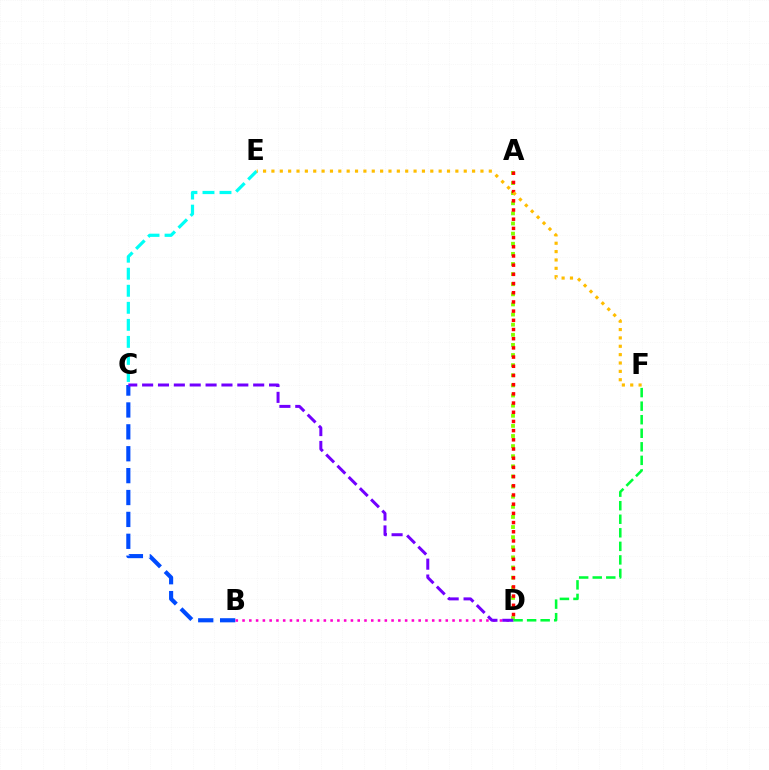{('A', 'D'): [{'color': '#84ff00', 'line_style': 'dotted', 'thickness': 2.75}, {'color': '#ff0000', 'line_style': 'dotted', 'thickness': 2.5}], ('B', 'C'): [{'color': '#004bff', 'line_style': 'dashed', 'thickness': 2.97}], ('C', 'E'): [{'color': '#00fff6', 'line_style': 'dashed', 'thickness': 2.31}], ('B', 'D'): [{'color': '#ff00cf', 'line_style': 'dotted', 'thickness': 1.84}], ('C', 'D'): [{'color': '#7200ff', 'line_style': 'dashed', 'thickness': 2.16}], ('D', 'F'): [{'color': '#00ff39', 'line_style': 'dashed', 'thickness': 1.84}], ('E', 'F'): [{'color': '#ffbd00', 'line_style': 'dotted', 'thickness': 2.27}]}